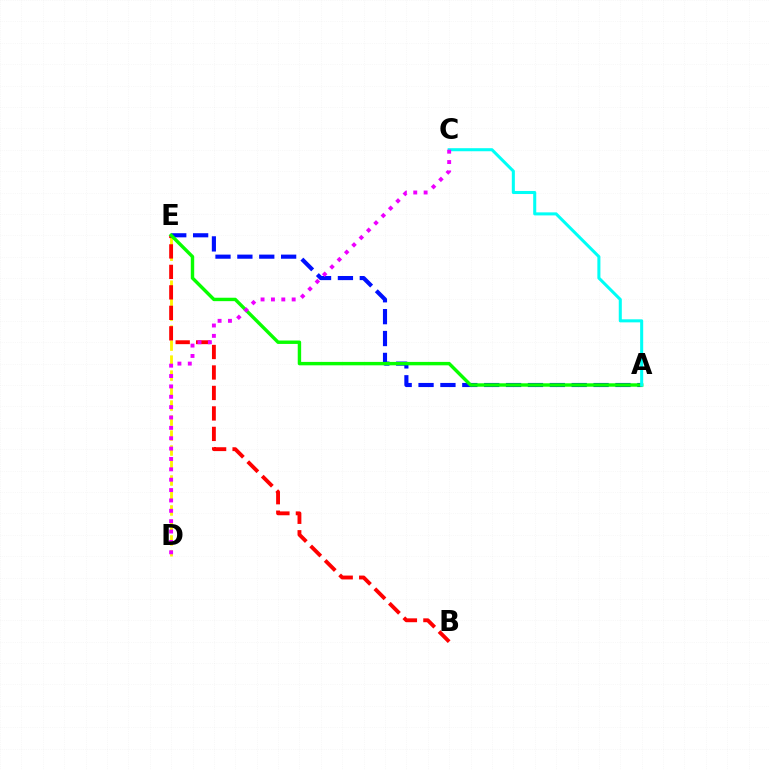{('D', 'E'): [{'color': '#fcf500', 'line_style': 'dashed', 'thickness': 2.04}], ('B', 'E'): [{'color': '#ff0000', 'line_style': 'dashed', 'thickness': 2.78}], ('A', 'E'): [{'color': '#0010ff', 'line_style': 'dashed', 'thickness': 2.97}, {'color': '#08ff00', 'line_style': 'solid', 'thickness': 2.46}], ('A', 'C'): [{'color': '#00fff6', 'line_style': 'solid', 'thickness': 2.2}], ('C', 'D'): [{'color': '#ee00ff', 'line_style': 'dotted', 'thickness': 2.82}]}